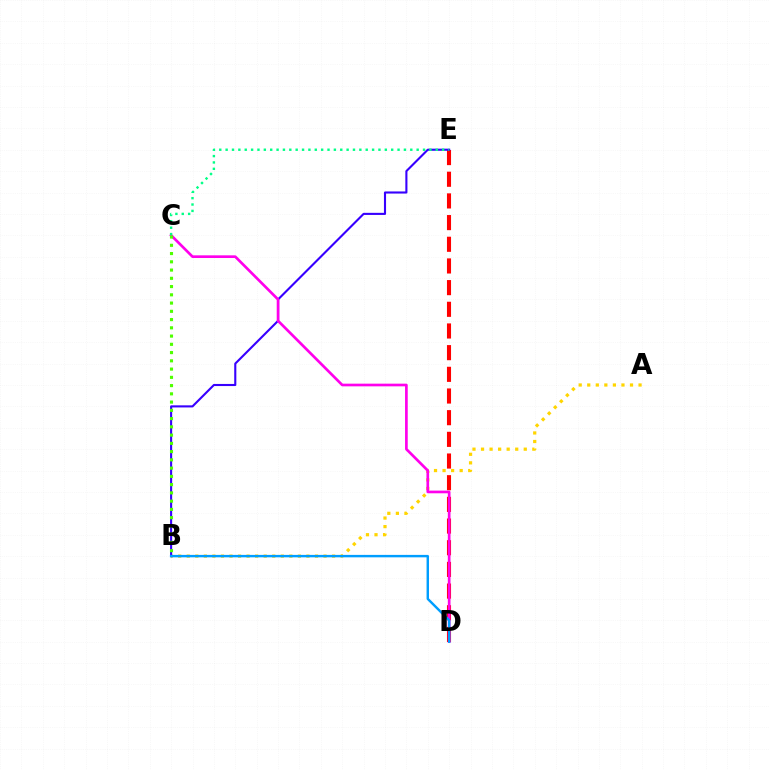{('A', 'B'): [{'color': '#ffd500', 'line_style': 'dotted', 'thickness': 2.32}], ('D', 'E'): [{'color': '#ff0000', 'line_style': 'dashed', 'thickness': 2.94}], ('B', 'E'): [{'color': '#3700ff', 'line_style': 'solid', 'thickness': 1.52}], ('C', 'D'): [{'color': '#ff00ed', 'line_style': 'solid', 'thickness': 1.93}], ('C', 'E'): [{'color': '#00ff86', 'line_style': 'dotted', 'thickness': 1.73}], ('B', 'C'): [{'color': '#4fff00', 'line_style': 'dotted', 'thickness': 2.24}], ('B', 'D'): [{'color': '#009eff', 'line_style': 'solid', 'thickness': 1.75}]}